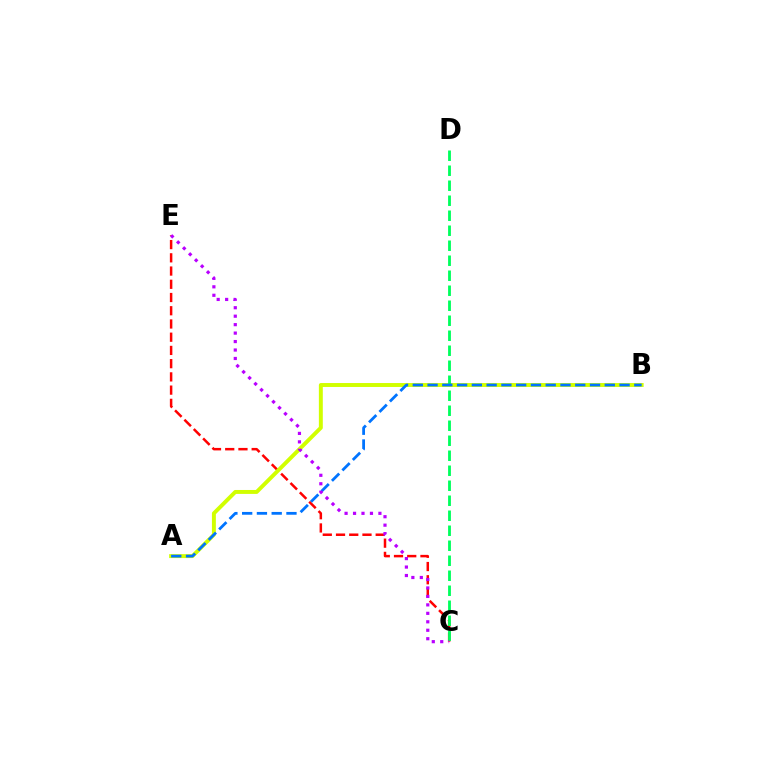{('C', 'E'): [{'color': '#ff0000', 'line_style': 'dashed', 'thickness': 1.8}, {'color': '#b900ff', 'line_style': 'dotted', 'thickness': 2.3}], ('A', 'B'): [{'color': '#d1ff00', 'line_style': 'solid', 'thickness': 2.83}, {'color': '#0074ff', 'line_style': 'dashed', 'thickness': 2.01}], ('C', 'D'): [{'color': '#00ff5c', 'line_style': 'dashed', 'thickness': 2.04}]}